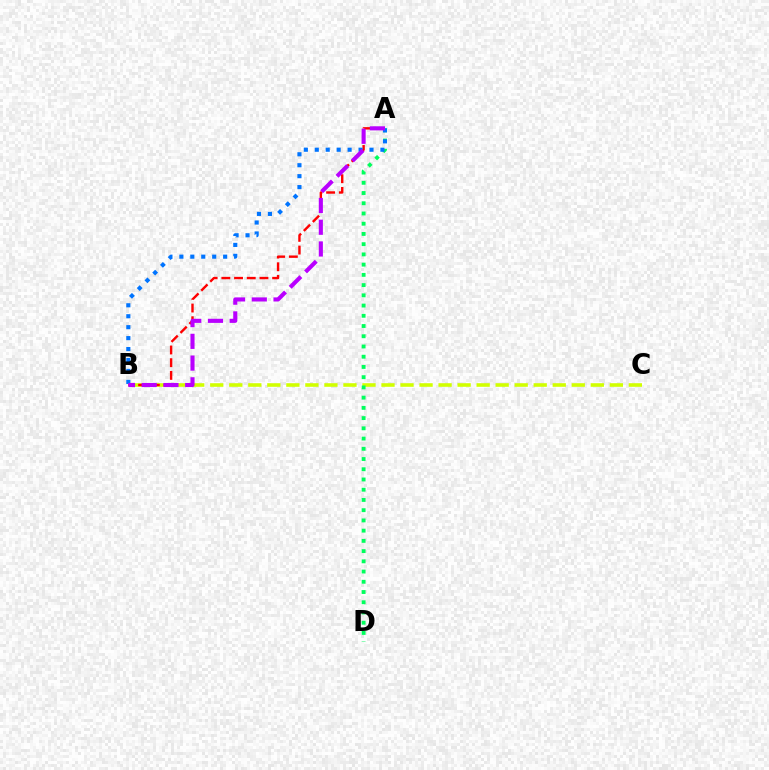{('B', 'C'): [{'color': '#d1ff00', 'line_style': 'dashed', 'thickness': 2.58}], ('A', 'B'): [{'color': '#ff0000', 'line_style': 'dashed', 'thickness': 1.73}, {'color': '#0074ff', 'line_style': 'dotted', 'thickness': 2.97}, {'color': '#b900ff', 'line_style': 'dashed', 'thickness': 2.95}], ('A', 'D'): [{'color': '#00ff5c', 'line_style': 'dotted', 'thickness': 2.78}]}